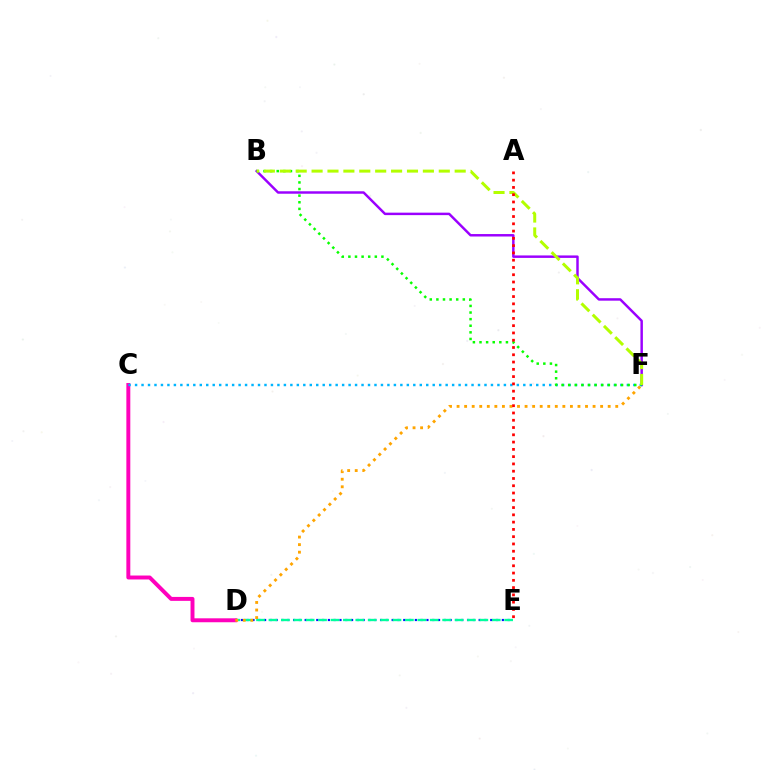{('D', 'E'): [{'color': '#0010ff', 'line_style': 'dotted', 'thickness': 1.58}, {'color': '#00ff9d', 'line_style': 'dashed', 'thickness': 1.69}], ('C', 'D'): [{'color': '#ff00bd', 'line_style': 'solid', 'thickness': 2.84}], ('B', 'F'): [{'color': '#9b00ff', 'line_style': 'solid', 'thickness': 1.77}, {'color': '#08ff00', 'line_style': 'dotted', 'thickness': 1.8}, {'color': '#b3ff00', 'line_style': 'dashed', 'thickness': 2.16}], ('C', 'F'): [{'color': '#00b5ff', 'line_style': 'dotted', 'thickness': 1.76}], ('D', 'F'): [{'color': '#ffa500', 'line_style': 'dotted', 'thickness': 2.05}], ('A', 'E'): [{'color': '#ff0000', 'line_style': 'dotted', 'thickness': 1.98}]}